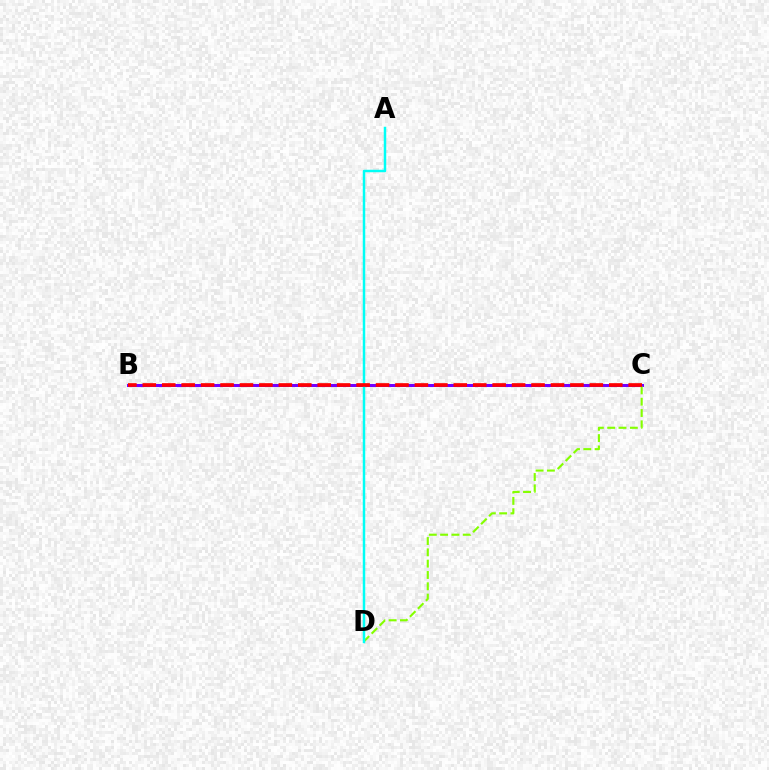{('B', 'C'): [{'color': '#7200ff', 'line_style': 'solid', 'thickness': 2.17}, {'color': '#ff0000', 'line_style': 'dashed', 'thickness': 2.64}], ('C', 'D'): [{'color': '#84ff00', 'line_style': 'dashed', 'thickness': 1.54}], ('A', 'D'): [{'color': '#00fff6', 'line_style': 'solid', 'thickness': 1.78}]}